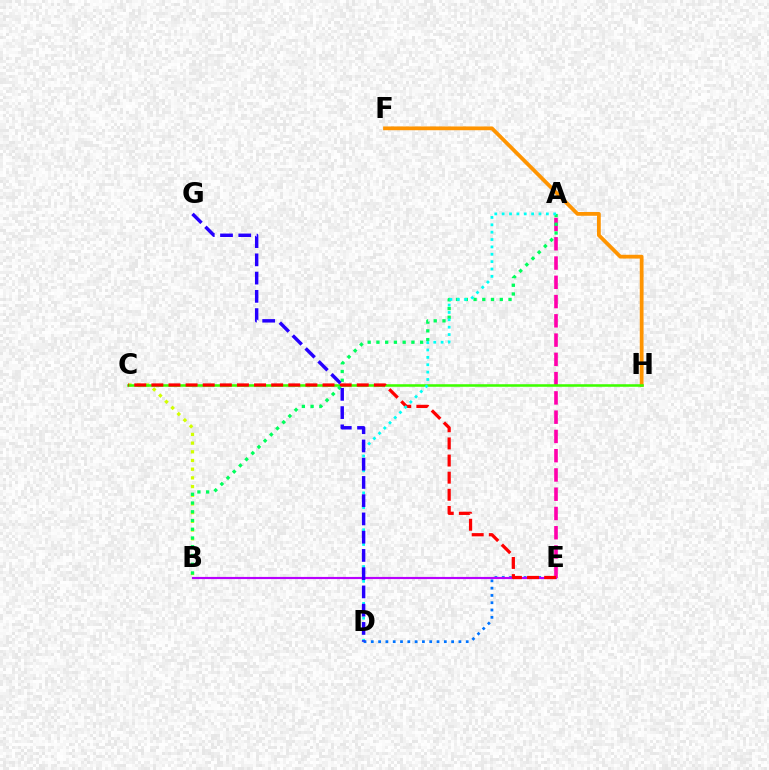{('D', 'E'): [{'color': '#0074ff', 'line_style': 'dotted', 'thickness': 1.98}], ('B', 'E'): [{'color': '#b900ff', 'line_style': 'solid', 'thickness': 1.55}], ('F', 'H'): [{'color': '#ff9400', 'line_style': 'solid', 'thickness': 2.72}], ('A', 'E'): [{'color': '#ff00ac', 'line_style': 'dashed', 'thickness': 2.62}], ('B', 'C'): [{'color': '#d1ff00', 'line_style': 'dotted', 'thickness': 2.36}], ('C', 'H'): [{'color': '#3dff00', 'line_style': 'solid', 'thickness': 1.84}], ('C', 'E'): [{'color': '#ff0000', 'line_style': 'dashed', 'thickness': 2.33}], ('A', 'B'): [{'color': '#00ff5c', 'line_style': 'dotted', 'thickness': 2.38}], ('A', 'D'): [{'color': '#00fff6', 'line_style': 'dotted', 'thickness': 2.0}], ('D', 'G'): [{'color': '#2500ff', 'line_style': 'dashed', 'thickness': 2.48}]}